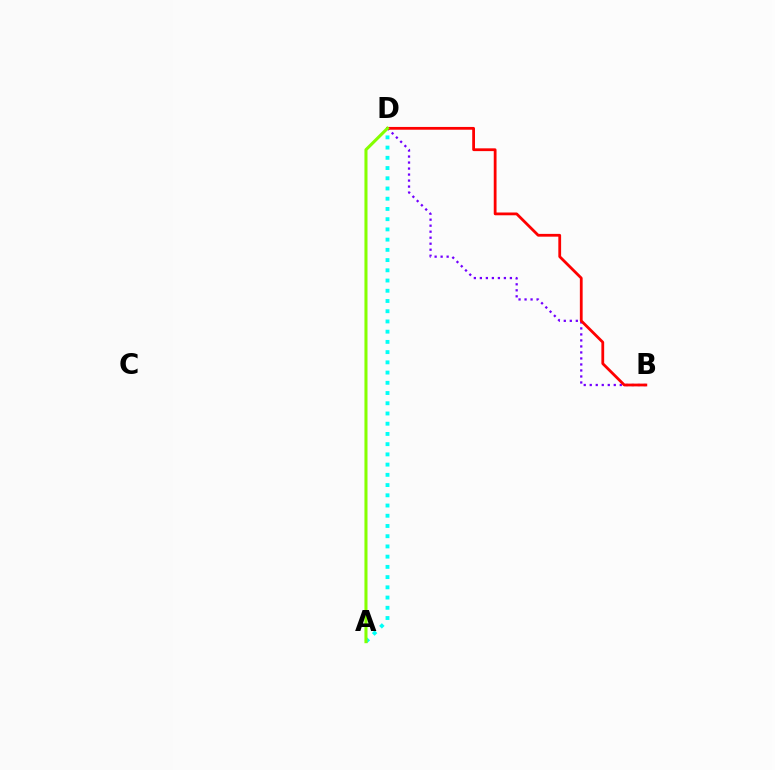{('B', 'D'): [{'color': '#7200ff', 'line_style': 'dotted', 'thickness': 1.63}, {'color': '#ff0000', 'line_style': 'solid', 'thickness': 2.0}], ('A', 'D'): [{'color': '#00fff6', 'line_style': 'dotted', 'thickness': 2.78}, {'color': '#84ff00', 'line_style': 'solid', 'thickness': 2.2}]}